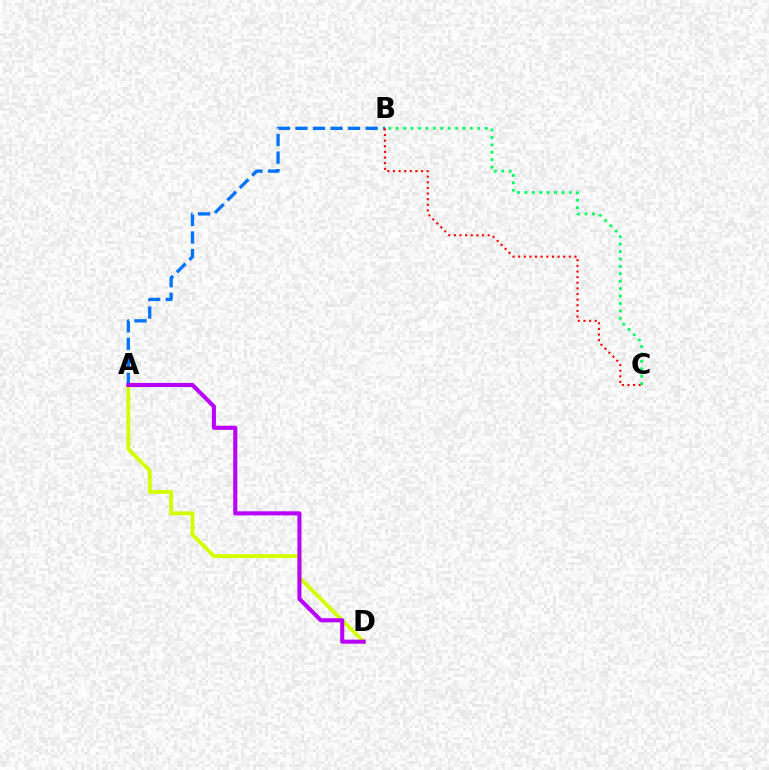{('A', 'D'): [{'color': '#d1ff00', 'line_style': 'solid', 'thickness': 2.77}, {'color': '#b900ff', 'line_style': 'solid', 'thickness': 2.93}], ('A', 'B'): [{'color': '#0074ff', 'line_style': 'dashed', 'thickness': 2.38}], ('B', 'C'): [{'color': '#ff0000', 'line_style': 'dotted', 'thickness': 1.53}, {'color': '#00ff5c', 'line_style': 'dotted', 'thickness': 2.02}]}